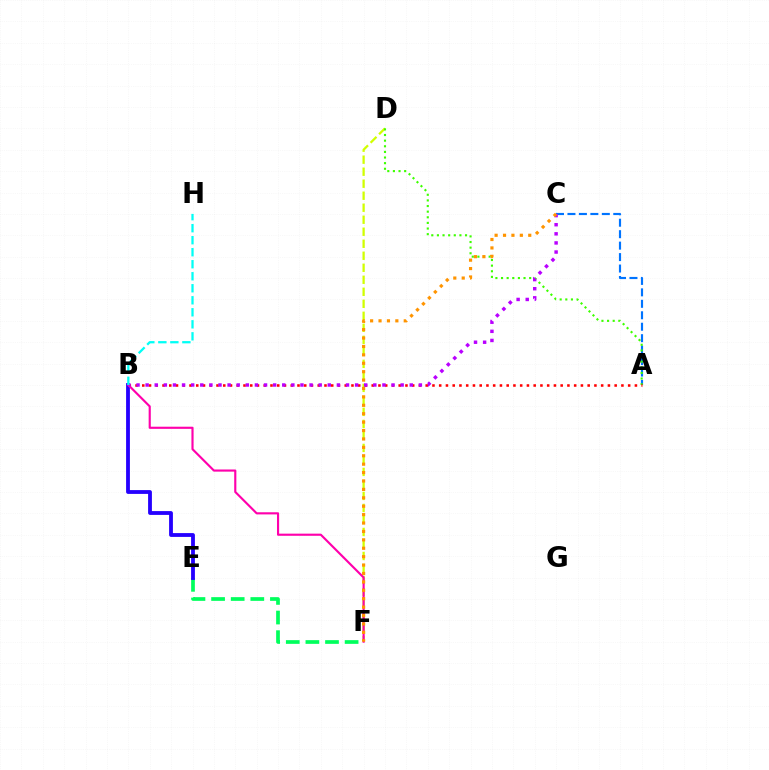{('E', 'F'): [{'color': '#00ff5c', 'line_style': 'dashed', 'thickness': 2.66}], ('A', 'C'): [{'color': '#0074ff', 'line_style': 'dashed', 'thickness': 1.56}], ('D', 'F'): [{'color': '#d1ff00', 'line_style': 'dashed', 'thickness': 1.63}], ('B', 'E'): [{'color': '#2500ff', 'line_style': 'solid', 'thickness': 2.74}], ('A', 'D'): [{'color': '#3dff00', 'line_style': 'dotted', 'thickness': 1.53}], ('A', 'B'): [{'color': '#ff0000', 'line_style': 'dotted', 'thickness': 1.83}], ('B', 'F'): [{'color': '#ff00ac', 'line_style': 'solid', 'thickness': 1.54}], ('B', 'C'): [{'color': '#b900ff', 'line_style': 'dotted', 'thickness': 2.47}], ('C', 'F'): [{'color': '#ff9400', 'line_style': 'dotted', 'thickness': 2.28}], ('B', 'H'): [{'color': '#00fff6', 'line_style': 'dashed', 'thickness': 1.63}]}